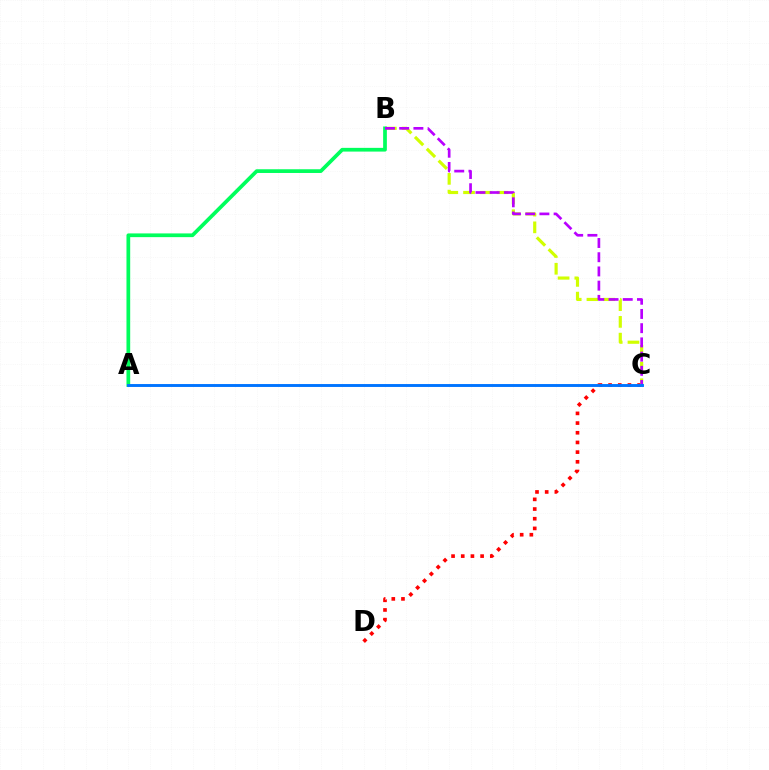{('C', 'D'): [{'color': '#ff0000', 'line_style': 'dotted', 'thickness': 2.63}], ('B', 'C'): [{'color': '#d1ff00', 'line_style': 'dashed', 'thickness': 2.28}, {'color': '#b900ff', 'line_style': 'dashed', 'thickness': 1.93}], ('A', 'B'): [{'color': '#00ff5c', 'line_style': 'solid', 'thickness': 2.68}], ('A', 'C'): [{'color': '#0074ff', 'line_style': 'solid', 'thickness': 2.09}]}